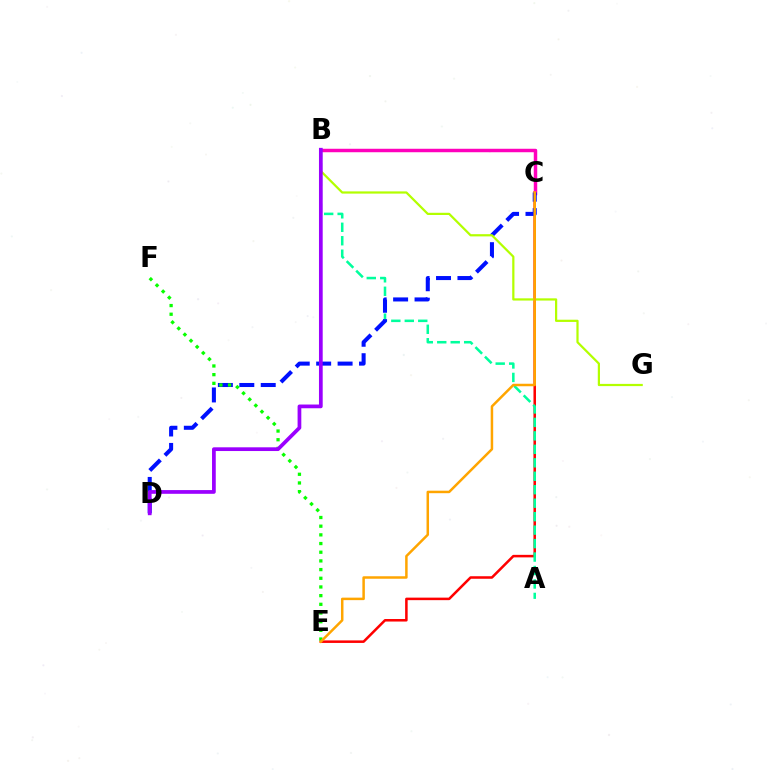{('C', 'E'): [{'color': '#ff0000', 'line_style': 'solid', 'thickness': 1.82}, {'color': '#ffa500', 'line_style': 'solid', 'thickness': 1.8}], ('B', 'C'): [{'color': '#00b5ff', 'line_style': 'solid', 'thickness': 2.13}, {'color': '#ff00bd', 'line_style': 'solid', 'thickness': 2.5}], ('A', 'B'): [{'color': '#00ff9d', 'line_style': 'dashed', 'thickness': 1.83}], ('C', 'D'): [{'color': '#0010ff', 'line_style': 'dashed', 'thickness': 2.91}], ('E', 'F'): [{'color': '#08ff00', 'line_style': 'dotted', 'thickness': 2.36}], ('B', 'G'): [{'color': '#b3ff00', 'line_style': 'solid', 'thickness': 1.6}], ('B', 'D'): [{'color': '#9b00ff', 'line_style': 'solid', 'thickness': 2.68}]}